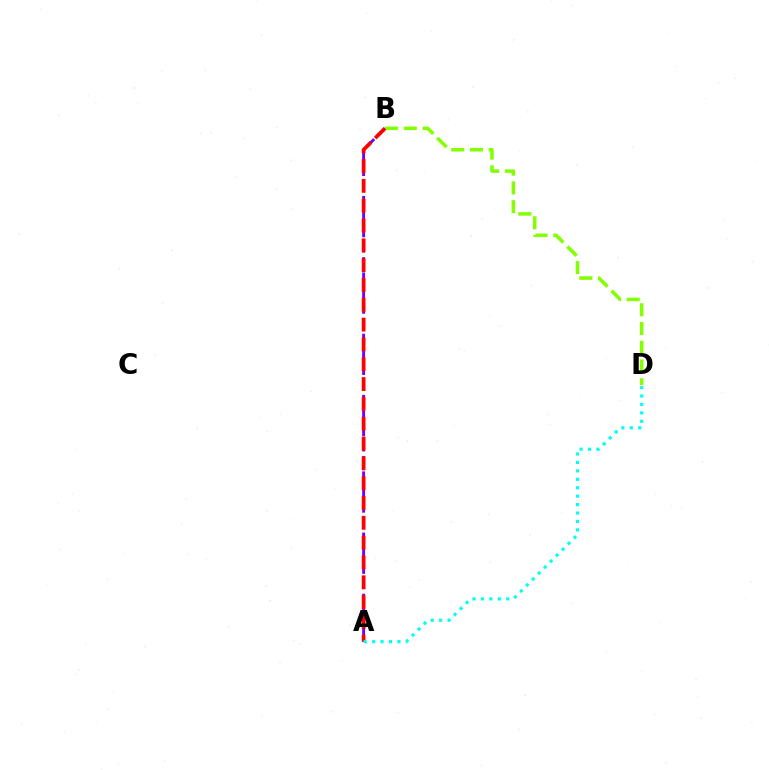{('A', 'B'): [{'color': '#7200ff', 'line_style': 'dashed', 'thickness': 2.08}, {'color': '#ff0000', 'line_style': 'dashed', 'thickness': 2.69}], ('B', 'D'): [{'color': '#84ff00', 'line_style': 'dashed', 'thickness': 2.55}], ('A', 'D'): [{'color': '#00fff6', 'line_style': 'dotted', 'thickness': 2.29}]}